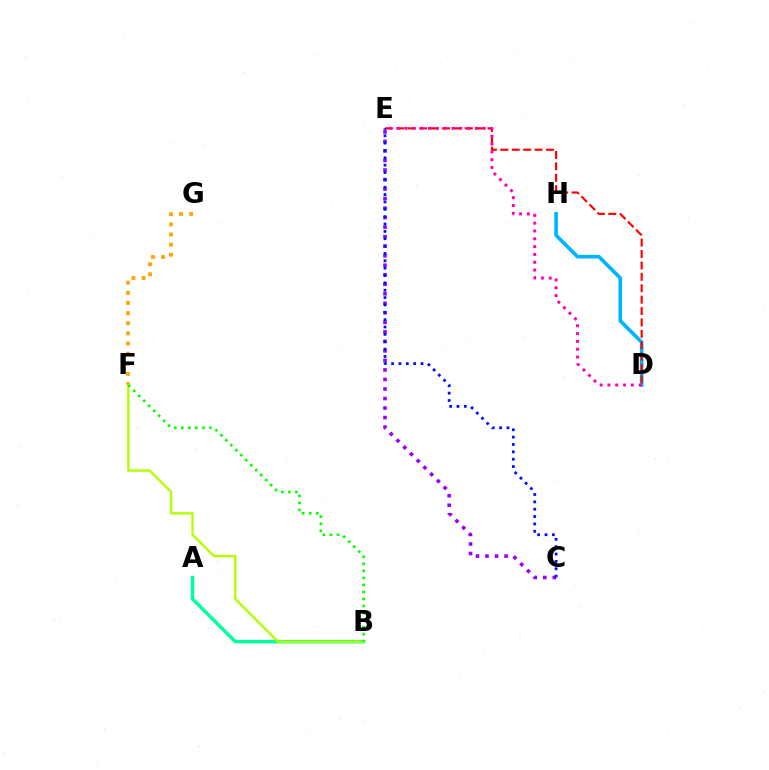{('D', 'H'): [{'color': '#00b5ff', 'line_style': 'solid', 'thickness': 2.64}], ('D', 'E'): [{'color': '#ff0000', 'line_style': 'dashed', 'thickness': 1.55}, {'color': '#ff00bd', 'line_style': 'dotted', 'thickness': 2.12}], ('A', 'B'): [{'color': '#00ff9d', 'line_style': 'solid', 'thickness': 2.49}], ('C', 'E'): [{'color': '#9b00ff', 'line_style': 'dotted', 'thickness': 2.59}, {'color': '#0010ff', 'line_style': 'dotted', 'thickness': 2.0}], ('F', 'G'): [{'color': '#ffa500', 'line_style': 'dotted', 'thickness': 2.75}], ('B', 'F'): [{'color': '#b3ff00', 'line_style': 'solid', 'thickness': 1.72}, {'color': '#08ff00', 'line_style': 'dotted', 'thickness': 1.91}]}